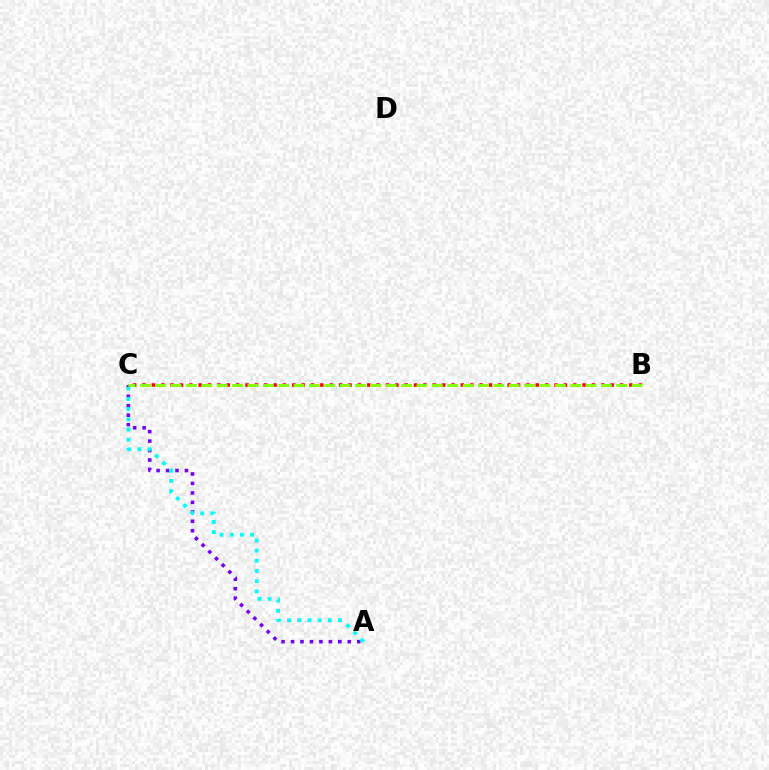{('B', 'C'): [{'color': '#ff0000', 'line_style': 'dotted', 'thickness': 2.54}, {'color': '#84ff00', 'line_style': 'dashed', 'thickness': 2.09}], ('A', 'C'): [{'color': '#7200ff', 'line_style': 'dotted', 'thickness': 2.57}, {'color': '#00fff6', 'line_style': 'dotted', 'thickness': 2.77}]}